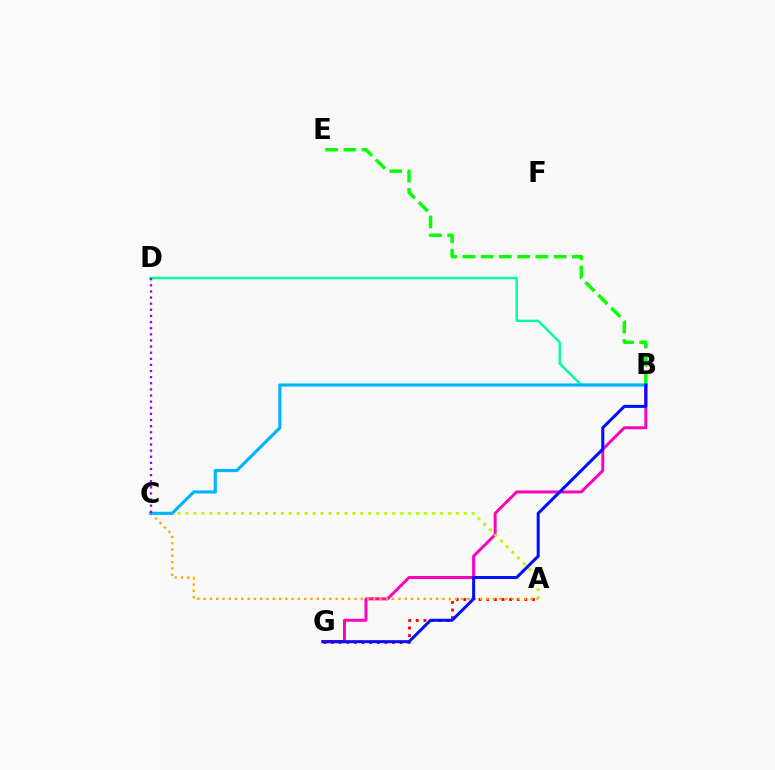{('B', 'G'): [{'color': '#ff00bd', 'line_style': 'solid', 'thickness': 2.14}, {'color': '#0010ff', 'line_style': 'solid', 'thickness': 2.18}], ('B', 'D'): [{'color': '#00ff9d', 'line_style': 'solid', 'thickness': 1.76}], ('A', 'G'): [{'color': '#ff0000', 'line_style': 'dotted', 'thickness': 2.07}], ('A', 'C'): [{'color': '#b3ff00', 'line_style': 'dotted', 'thickness': 2.16}, {'color': '#ffa500', 'line_style': 'dotted', 'thickness': 1.71}], ('B', 'E'): [{'color': '#08ff00', 'line_style': 'dashed', 'thickness': 2.48}], ('B', 'C'): [{'color': '#00b5ff', 'line_style': 'solid', 'thickness': 2.26}], ('C', 'D'): [{'color': '#9b00ff', 'line_style': 'dotted', 'thickness': 1.66}]}